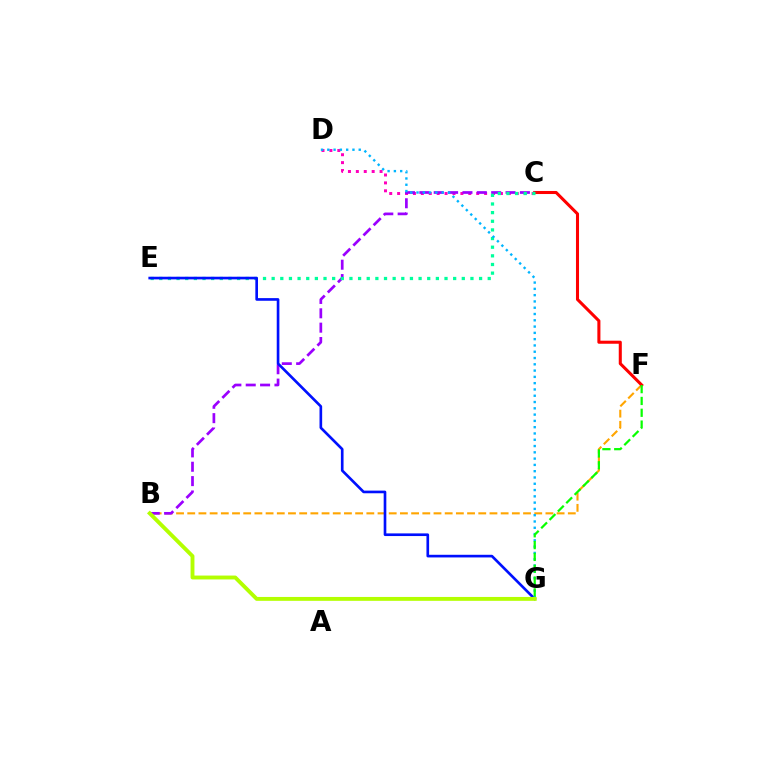{('C', 'D'): [{'color': '#ff00bd', 'line_style': 'dotted', 'thickness': 2.15}], ('B', 'F'): [{'color': '#ffa500', 'line_style': 'dashed', 'thickness': 1.52}], ('C', 'F'): [{'color': '#ff0000', 'line_style': 'solid', 'thickness': 2.2}], ('B', 'C'): [{'color': '#9b00ff', 'line_style': 'dashed', 'thickness': 1.95}], ('C', 'E'): [{'color': '#00ff9d', 'line_style': 'dotted', 'thickness': 2.35}], ('E', 'G'): [{'color': '#0010ff', 'line_style': 'solid', 'thickness': 1.91}], ('D', 'G'): [{'color': '#00b5ff', 'line_style': 'dotted', 'thickness': 1.71}], ('F', 'G'): [{'color': '#08ff00', 'line_style': 'dashed', 'thickness': 1.61}], ('B', 'G'): [{'color': '#b3ff00', 'line_style': 'solid', 'thickness': 2.79}]}